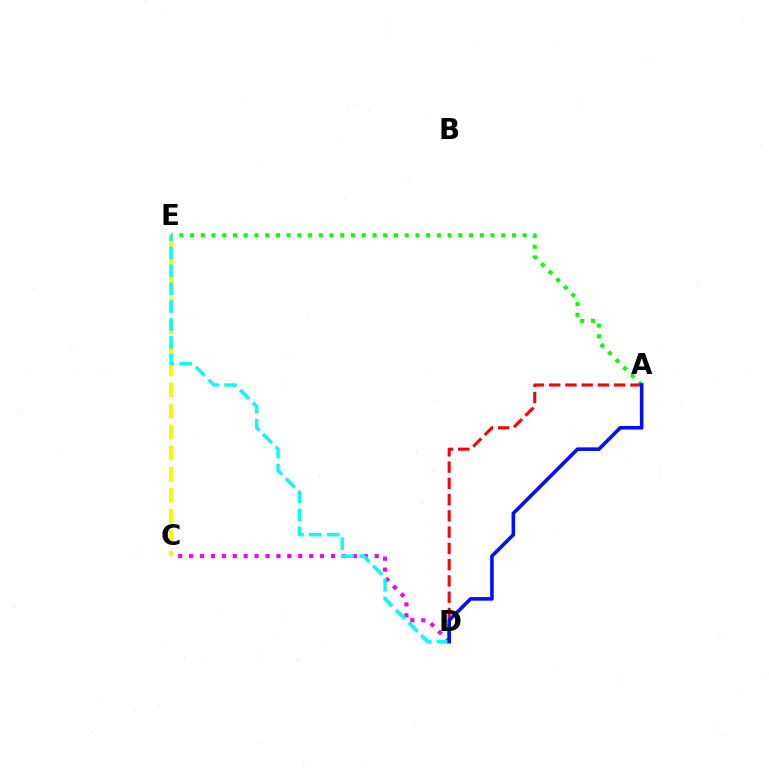{('C', 'D'): [{'color': '#ee00ff', 'line_style': 'dotted', 'thickness': 2.97}], ('A', 'E'): [{'color': '#08ff00', 'line_style': 'dotted', 'thickness': 2.91}], ('C', 'E'): [{'color': '#fcf500', 'line_style': 'dashed', 'thickness': 2.86}], ('A', 'D'): [{'color': '#ff0000', 'line_style': 'dashed', 'thickness': 2.21}, {'color': '#0010ff', 'line_style': 'solid', 'thickness': 2.59}], ('D', 'E'): [{'color': '#00fff6', 'line_style': 'dashed', 'thickness': 2.43}]}